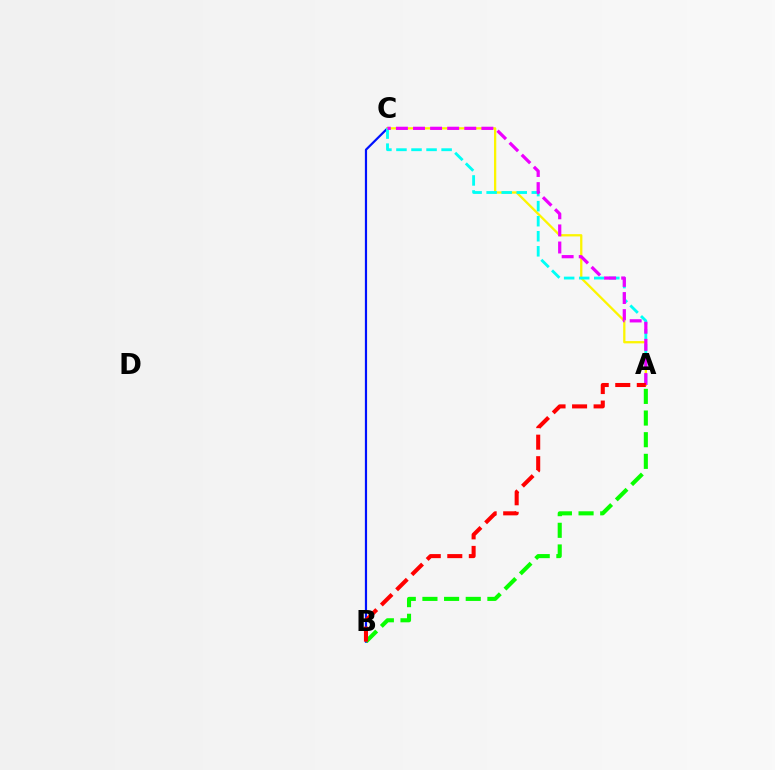{('B', 'C'): [{'color': '#0010ff', 'line_style': 'solid', 'thickness': 1.58}], ('A', 'C'): [{'color': '#fcf500', 'line_style': 'solid', 'thickness': 1.65}, {'color': '#00fff6', 'line_style': 'dashed', 'thickness': 2.04}, {'color': '#ee00ff', 'line_style': 'dashed', 'thickness': 2.32}], ('A', 'B'): [{'color': '#08ff00', 'line_style': 'dashed', 'thickness': 2.94}, {'color': '#ff0000', 'line_style': 'dashed', 'thickness': 2.92}]}